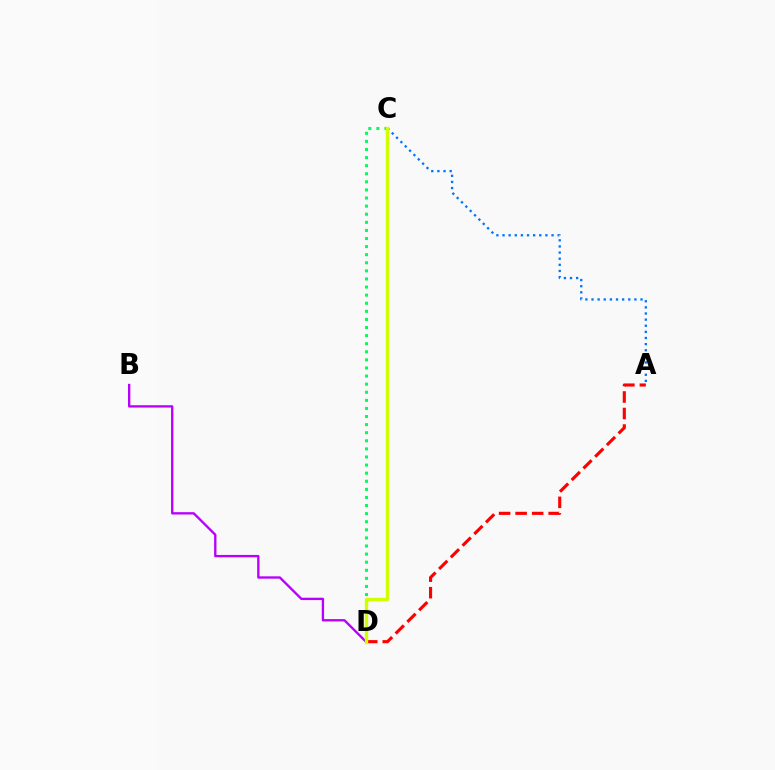{('C', 'D'): [{'color': '#00ff5c', 'line_style': 'dotted', 'thickness': 2.2}, {'color': '#d1ff00', 'line_style': 'solid', 'thickness': 2.46}], ('B', 'D'): [{'color': '#b900ff', 'line_style': 'solid', 'thickness': 1.69}], ('A', 'C'): [{'color': '#0074ff', 'line_style': 'dotted', 'thickness': 1.66}], ('A', 'D'): [{'color': '#ff0000', 'line_style': 'dashed', 'thickness': 2.25}]}